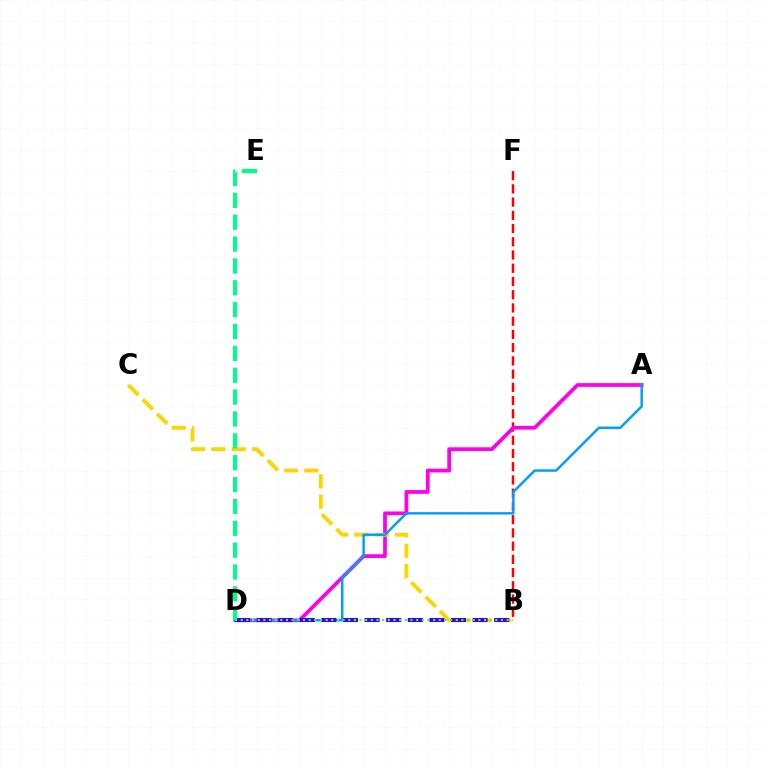{('B', 'F'): [{'color': '#ff0000', 'line_style': 'dashed', 'thickness': 1.8}], ('A', 'D'): [{'color': '#ff00ed', 'line_style': 'solid', 'thickness': 2.69}, {'color': '#009eff', 'line_style': 'solid', 'thickness': 1.77}], ('B', 'C'): [{'color': '#ffd500', 'line_style': 'dashed', 'thickness': 2.76}], ('B', 'D'): [{'color': '#3700ff', 'line_style': 'dashed', 'thickness': 2.93}, {'color': '#4fff00', 'line_style': 'dotted', 'thickness': 1.54}], ('D', 'E'): [{'color': '#00ff86', 'line_style': 'dashed', 'thickness': 2.97}]}